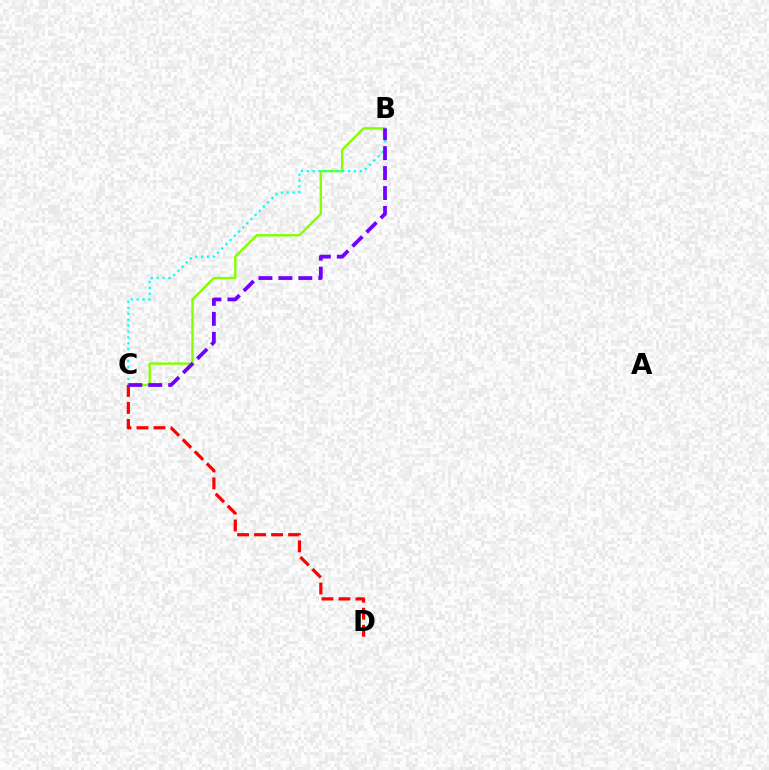{('B', 'C'): [{'color': '#84ff00', 'line_style': 'solid', 'thickness': 1.72}, {'color': '#00fff6', 'line_style': 'dotted', 'thickness': 1.61}, {'color': '#7200ff', 'line_style': 'dashed', 'thickness': 2.71}], ('C', 'D'): [{'color': '#ff0000', 'line_style': 'dashed', 'thickness': 2.31}]}